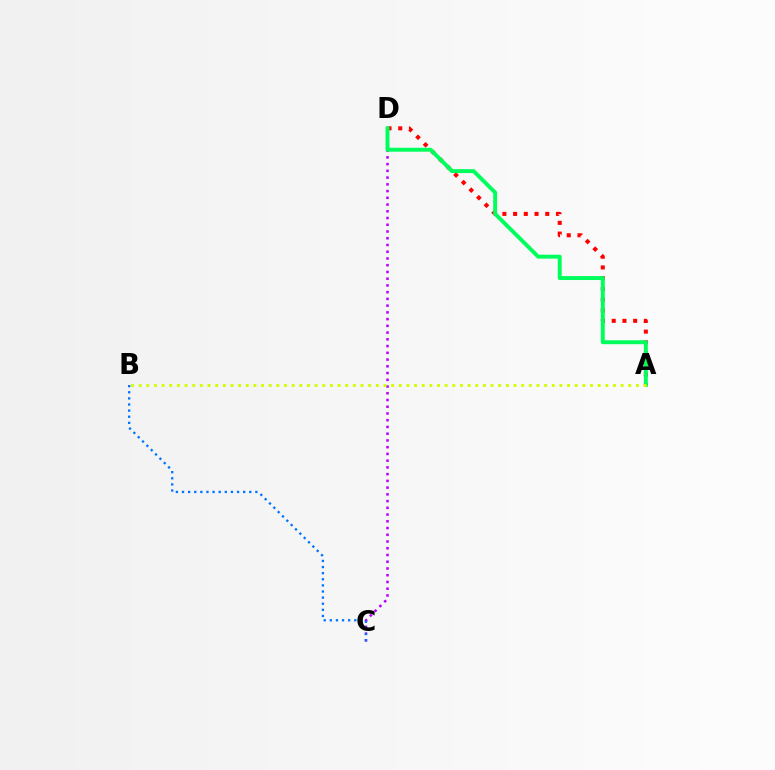{('A', 'D'): [{'color': '#ff0000', 'line_style': 'dotted', 'thickness': 2.91}, {'color': '#00ff5c', 'line_style': 'solid', 'thickness': 2.83}], ('C', 'D'): [{'color': '#b900ff', 'line_style': 'dotted', 'thickness': 1.83}], ('B', 'C'): [{'color': '#0074ff', 'line_style': 'dotted', 'thickness': 1.66}], ('A', 'B'): [{'color': '#d1ff00', 'line_style': 'dotted', 'thickness': 2.08}]}